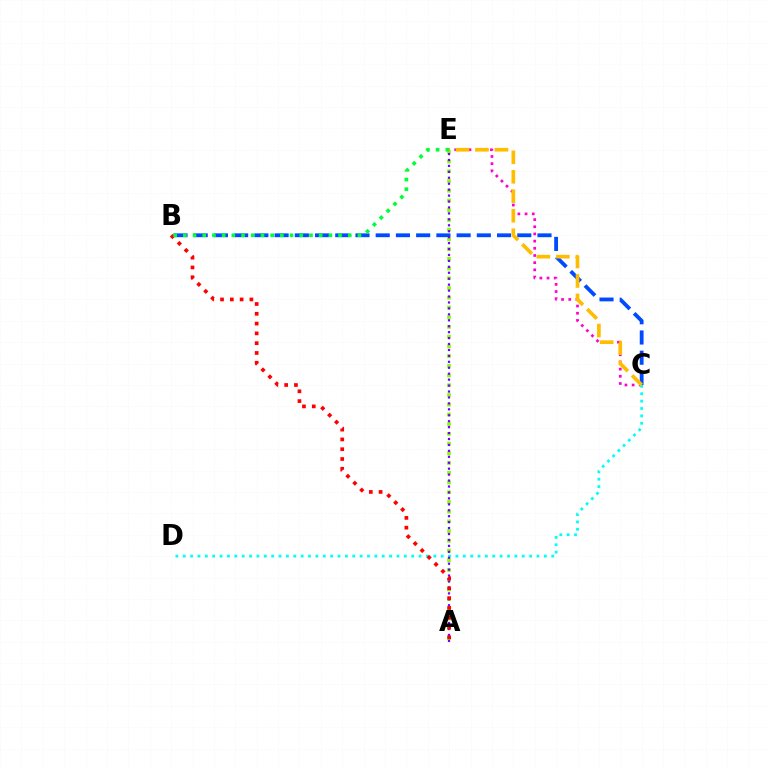{('C', 'E'): [{'color': '#ff00cf', 'line_style': 'dotted', 'thickness': 1.95}, {'color': '#ffbd00', 'line_style': 'dashed', 'thickness': 2.65}], ('A', 'E'): [{'color': '#84ff00', 'line_style': 'dotted', 'thickness': 2.64}, {'color': '#7200ff', 'line_style': 'dotted', 'thickness': 1.61}], ('B', 'C'): [{'color': '#004bff', 'line_style': 'dashed', 'thickness': 2.75}], ('C', 'D'): [{'color': '#00fff6', 'line_style': 'dotted', 'thickness': 2.0}], ('A', 'B'): [{'color': '#ff0000', 'line_style': 'dotted', 'thickness': 2.66}], ('B', 'E'): [{'color': '#00ff39', 'line_style': 'dotted', 'thickness': 2.64}]}